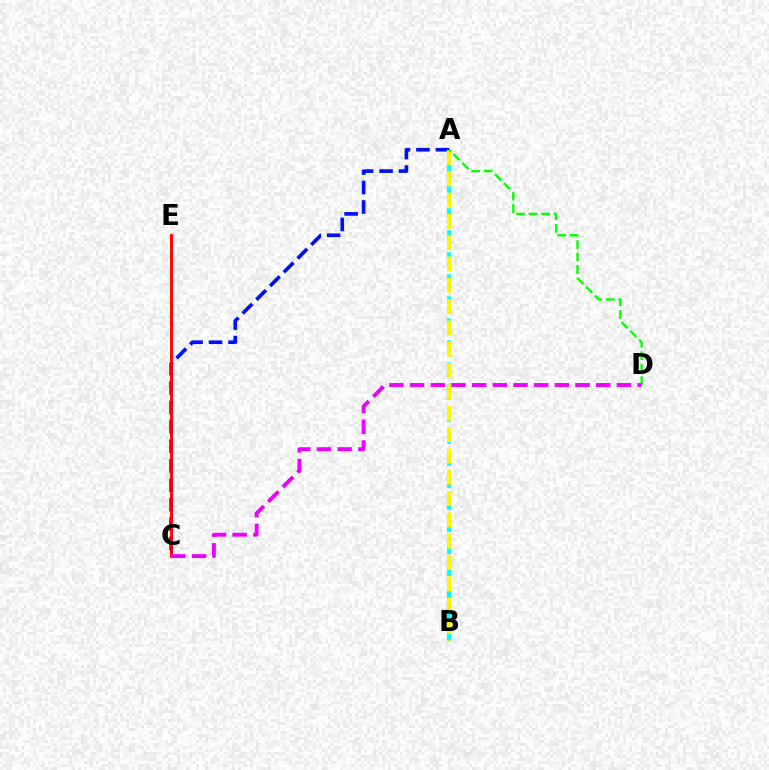{('A', 'C'): [{'color': '#0010ff', 'line_style': 'dashed', 'thickness': 2.64}], ('C', 'E'): [{'color': '#ff0000', 'line_style': 'solid', 'thickness': 2.07}], ('A', 'B'): [{'color': '#00fff6', 'line_style': 'dashed', 'thickness': 2.99}, {'color': '#fcf500', 'line_style': 'dashed', 'thickness': 2.9}], ('A', 'D'): [{'color': '#08ff00', 'line_style': 'dashed', 'thickness': 1.7}], ('C', 'D'): [{'color': '#ee00ff', 'line_style': 'dashed', 'thickness': 2.81}]}